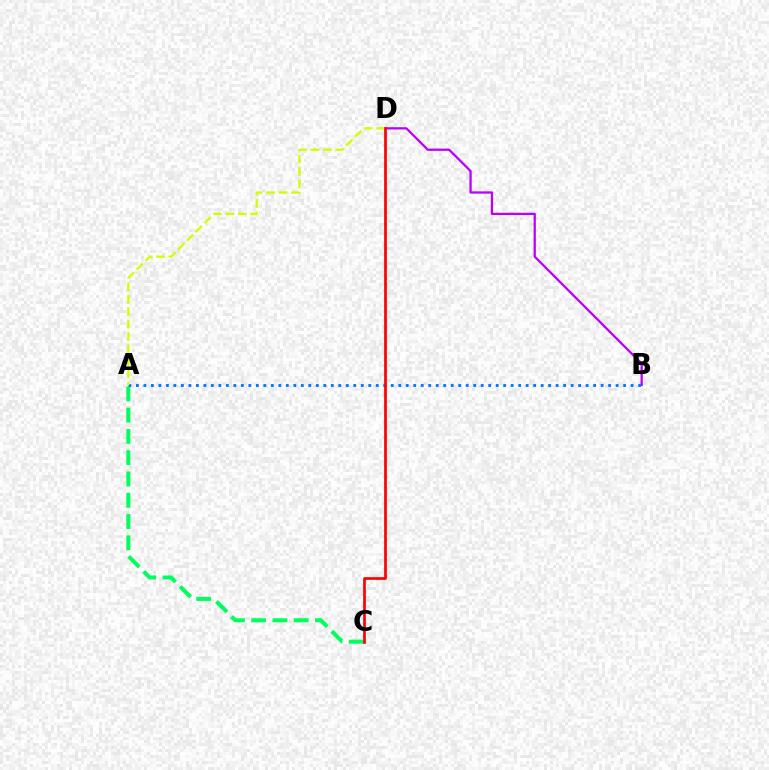{('A', 'C'): [{'color': '#00ff5c', 'line_style': 'dashed', 'thickness': 2.89}], ('B', 'D'): [{'color': '#b900ff', 'line_style': 'solid', 'thickness': 1.63}], ('A', 'B'): [{'color': '#0074ff', 'line_style': 'dotted', 'thickness': 2.04}], ('A', 'D'): [{'color': '#d1ff00', 'line_style': 'dashed', 'thickness': 1.69}], ('C', 'D'): [{'color': '#ff0000', 'line_style': 'solid', 'thickness': 1.95}]}